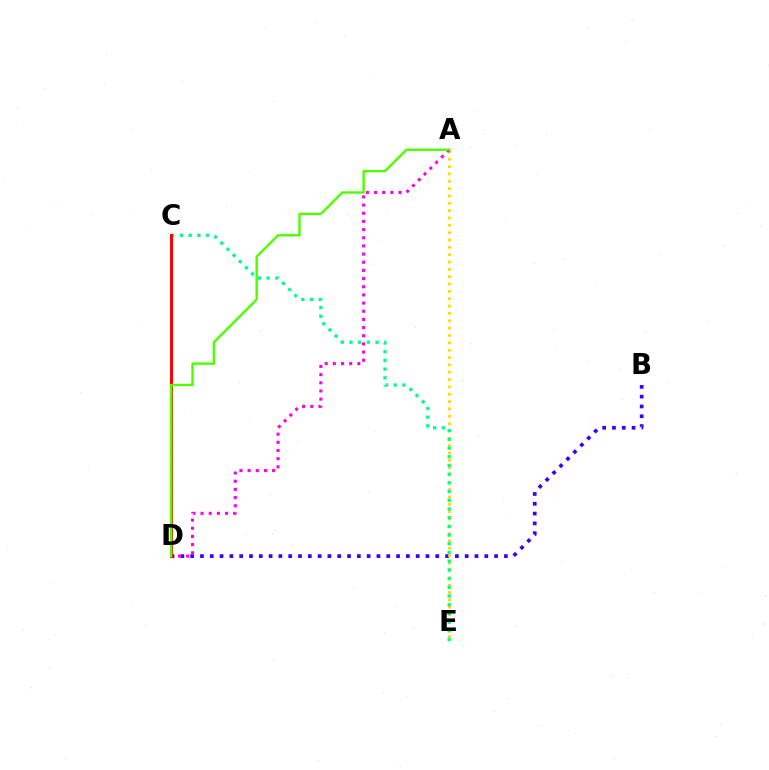{('B', 'D'): [{'color': '#3700ff', 'line_style': 'dotted', 'thickness': 2.66}], ('C', 'D'): [{'color': '#009eff', 'line_style': 'dashed', 'thickness': 2.18}, {'color': '#ff0000', 'line_style': 'solid', 'thickness': 2.13}], ('A', 'E'): [{'color': '#ffd500', 'line_style': 'dotted', 'thickness': 2.0}], ('C', 'E'): [{'color': '#00ff86', 'line_style': 'dotted', 'thickness': 2.36}], ('A', 'D'): [{'color': '#ff00ed', 'line_style': 'dotted', 'thickness': 2.22}, {'color': '#4fff00', 'line_style': 'solid', 'thickness': 1.73}]}